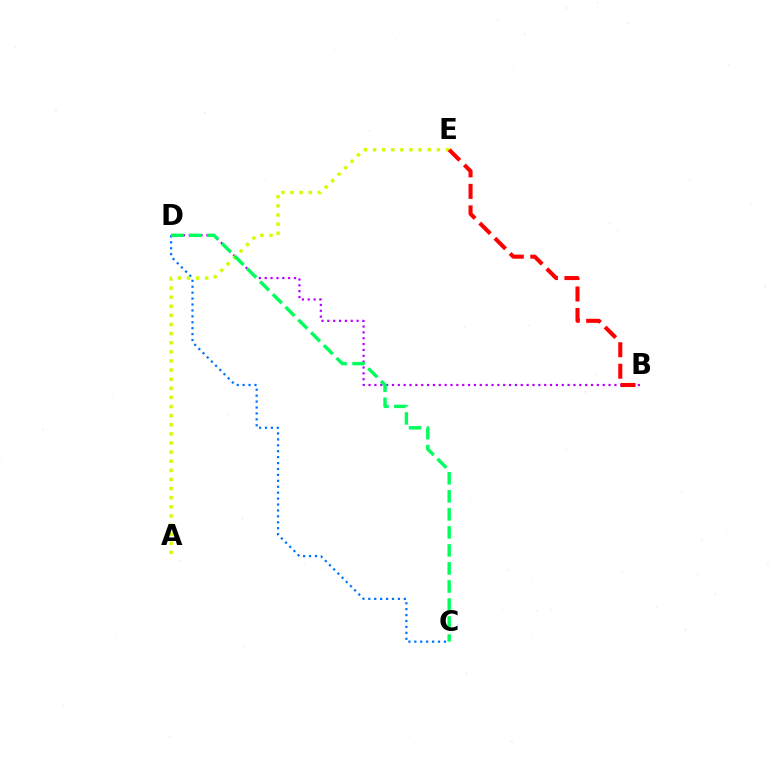{('C', 'D'): [{'color': '#0074ff', 'line_style': 'dotted', 'thickness': 1.61}, {'color': '#00ff5c', 'line_style': 'dashed', 'thickness': 2.45}], ('B', 'D'): [{'color': '#b900ff', 'line_style': 'dotted', 'thickness': 1.59}], ('A', 'E'): [{'color': '#d1ff00', 'line_style': 'dotted', 'thickness': 2.48}], ('B', 'E'): [{'color': '#ff0000', 'line_style': 'dashed', 'thickness': 2.92}]}